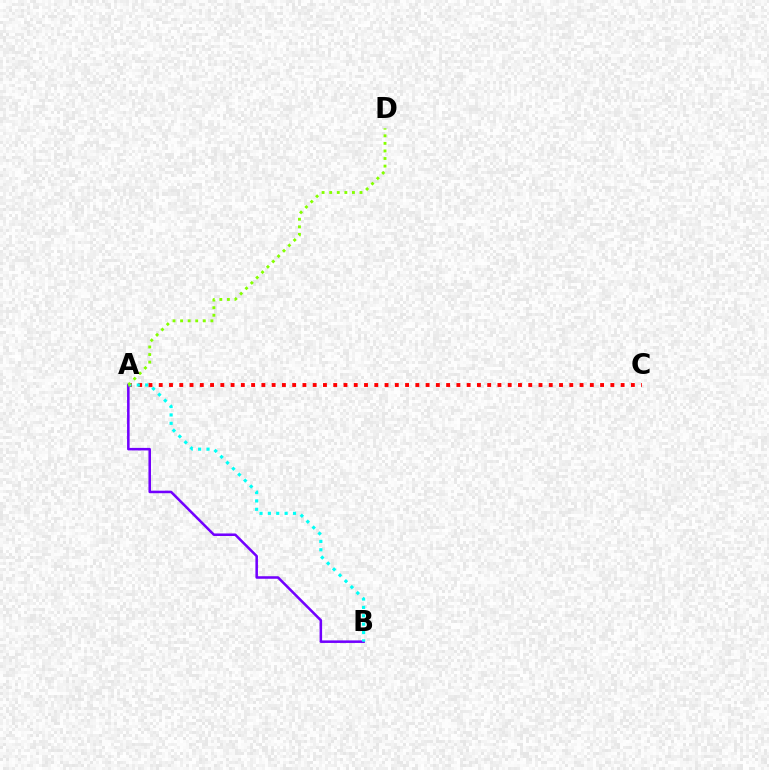{('A', 'B'): [{'color': '#7200ff', 'line_style': 'solid', 'thickness': 1.83}, {'color': '#00fff6', 'line_style': 'dotted', 'thickness': 2.27}], ('A', 'C'): [{'color': '#ff0000', 'line_style': 'dotted', 'thickness': 2.79}], ('A', 'D'): [{'color': '#84ff00', 'line_style': 'dotted', 'thickness': 2.06}]}